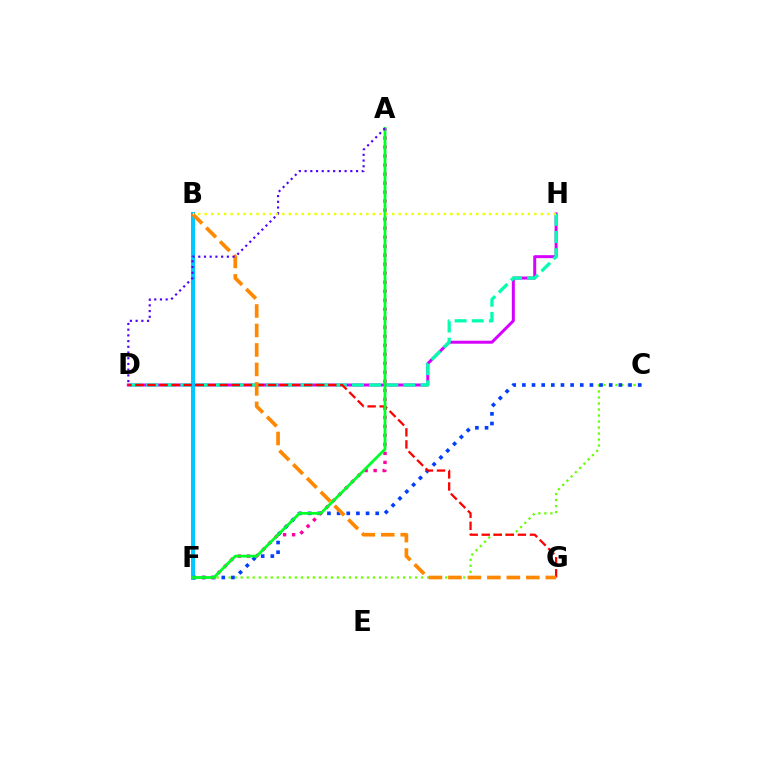{('D', 'H'): [{'color': '#d600ff', 'line_style': 'solid', 'thickness': 2.15}, {'color': '#00ffaf', 'line_style': 'dashed', 'thickness': 2.33}], ('C', 'F'): [{'color': '#66ff00', 'line_style': 'dotted', 'thickness': 1.63}, {'color': '#003fff', 'line_style': 'dotted', 'thickness': 2.62}], ('B', 'F'): [{'color': '#00c7ff', 'line_style': 'solid', 'thickness': 2.88}], ('A', 'F'): [{'color': '#ff00a0', 'line_style': 'dotted', 'thickness': 2.45}, {'color': '#00ff27', 'line_style': 'solid', 'thickness': 2.0}], ('D', 'G'): [{'color': '#ff0000', 'line_style': 'dashed', 'thickness': 1.64}], ('B', 'G'): [{'color': '#ff8800', 'line_style': 'dashed', 'thickness': 2.65}], ('A', 'D'): [{'color': '#4f00ff', 'line_style': 'dotted', 'thickness': 1.55}], ('B', 'H'): [{'color': '#eeff00', 'line_style': 'dotted', 'thickness': 1.76}]}